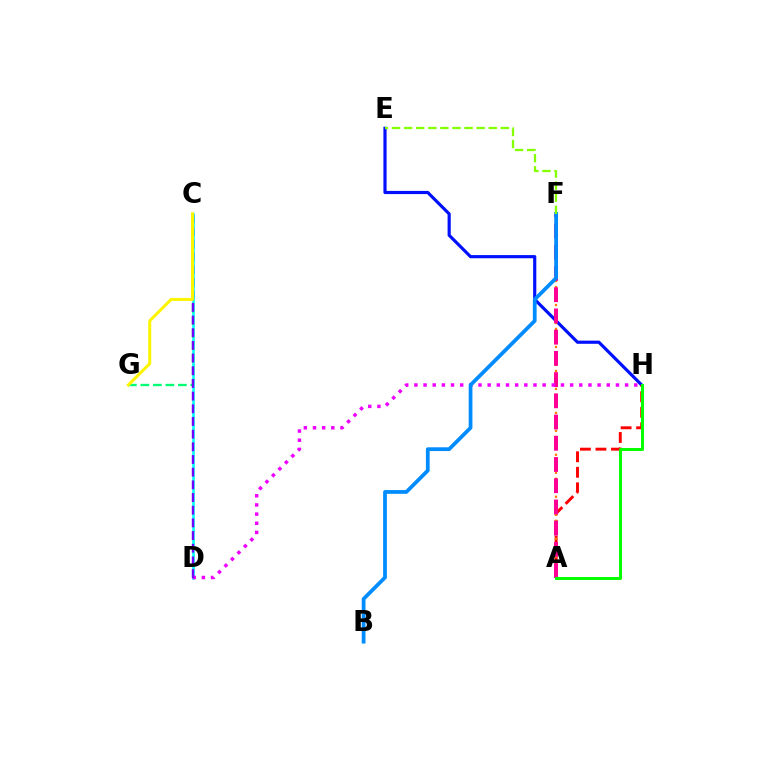{('E', 'H'): [{'color': '#0010ff', 'line_style': 'solid', 'thickness': 2.28}], ('A', 'H'): [{'color': '#ff0000', 'line_style': 'dashed', 'thickness': 2.11}, {'color': '#08ff00', 'line_style': 'solid', 'thickness': 2.16}], ('C', 'D'): [{'color': '#00fff6', 'line_style': 'solid', 'thickness': 1.88}, {'color': '#7200ff', 'line_style': 'dashed', 'thickness': 1.72}], ('A', 'F'): [{'color': '#ff7c00', 'line_style': 'dotted', 'thickness': 1.63}, {'color': '#ff0094', 'line_style': 'dashed', 'thickness': 2.88}], ('C', 'G'): [{'color': '#00ff74', 'line_style': 'dashed', 'thickness': 1.7}, {'color': '#fcf500', 'line_style': 'solid', 'thickness': 2.18}], ('D', 'H'): [{'color': '#ee00ff', 'line_style': 'dotted', 'thickness': 2.49}], ('B', 'F'): [{'color': '#008cff', 'line_style': 'solid', 'thickness': 2.7}], ('E', 'F'): [{'color': '#84ff00', 'line_style': 'dashed', 'thickness': 1.64}]}